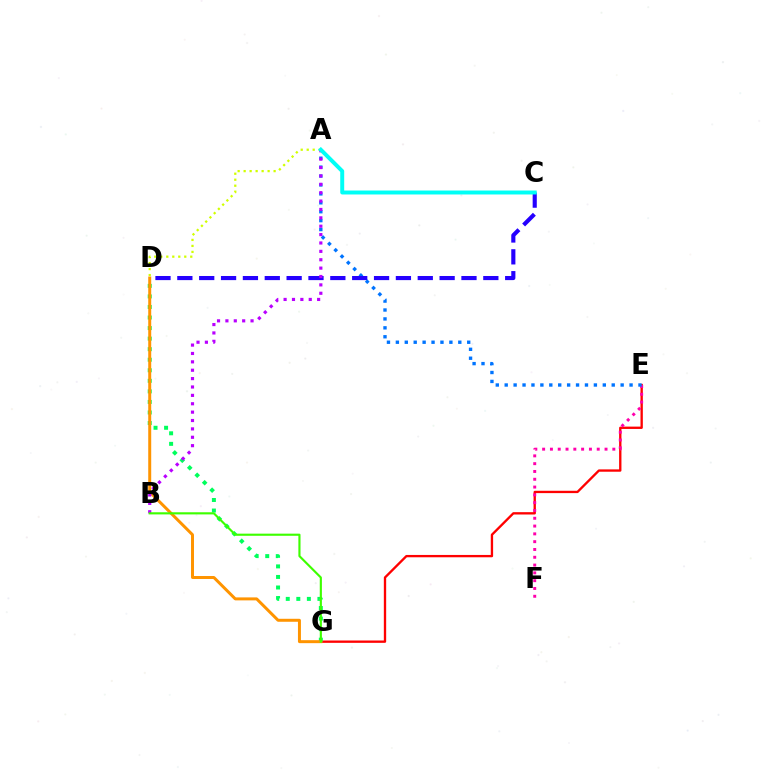{('E', 'G'): [{'color': '#ff0000', 'line_style': 'solid', 'thickness': 1.68}], ('A', 'D'): [{'color': '#d1ff00', 'line_style': 'dotted', 'thickness': 1.63}], ('E', 'F'): [{'color': '#ff00ac', 'line_style': 'dotted', 'thickness': 2.12}], ('D', 'G'): [{'color': '#00ff5c', 'line_style': 'dotted', 'thickness': 2.87}, {'color': '#ff9400', 'line_style': 'solid', 'thickness': 2.15}], ('A', 'E'): [{'color': '#0074ff', 'line_style': 'dotted', 'thickness': 2.42}], ('C', 'D'): [{'color': '#2500ff', 'line_style': 'dashed', 'thickness': 2.97}], ('A', 'B'): [{'color': '#b900ff', 'line_style': 'dotted', 'thickness': 2.28}], ('B', 'G'): [{'color': '#3dff00', 'line_style': 'solid', 'thickness': 1.54}], ('A', 'C'): [{'color': '#00fff6', 'line_style': 'solid', 'thickness': 2.85}]}